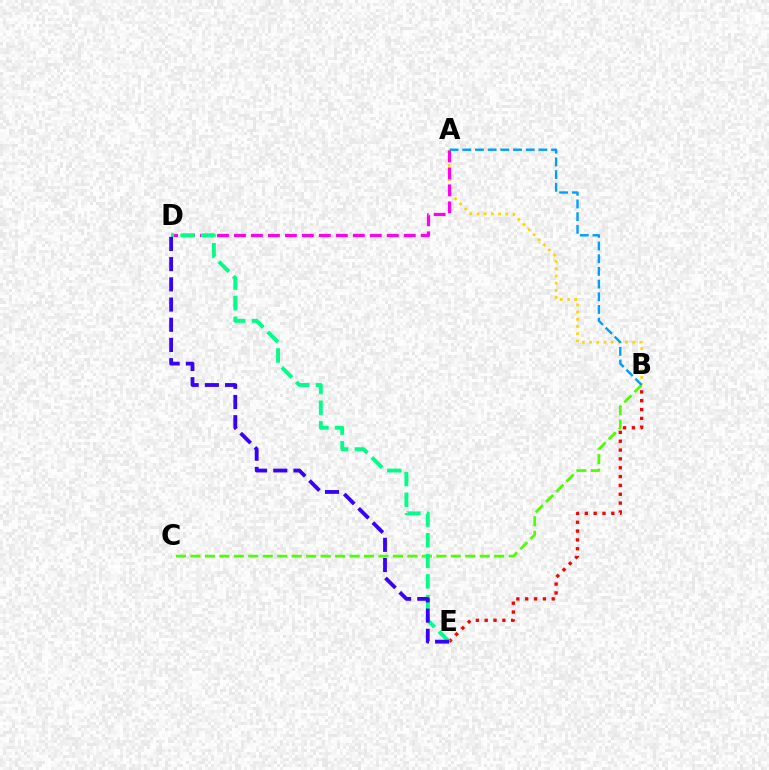{('A', 'B'): [{'color': '#ffd500', 'line_style': 'dotted', 'thickness': 1.95}, {'color': '#009eff', 'line_style': 'dashed', 'thickness': 1.72}], ('A', 'D'): [{'color': '#ff00ed', 'line_style': 'dashed', 'thickness': 2.31}], ('B', 'E'): [{'color': '#ff0000', 'line_style': 'dotted', 'thickness': 2.4}], ('B', 'C'): [{'color': '#4fff00', 'line_style': 'dashed', 'thickness': 1.97}], ('D', 'E'): [{'color': '#00ff86', 'line_style': 'dashed', 'thickness': 2.8}, {'color': '#3700ff', 'line_style': 'dashed', 'thickness': 2.74}]}